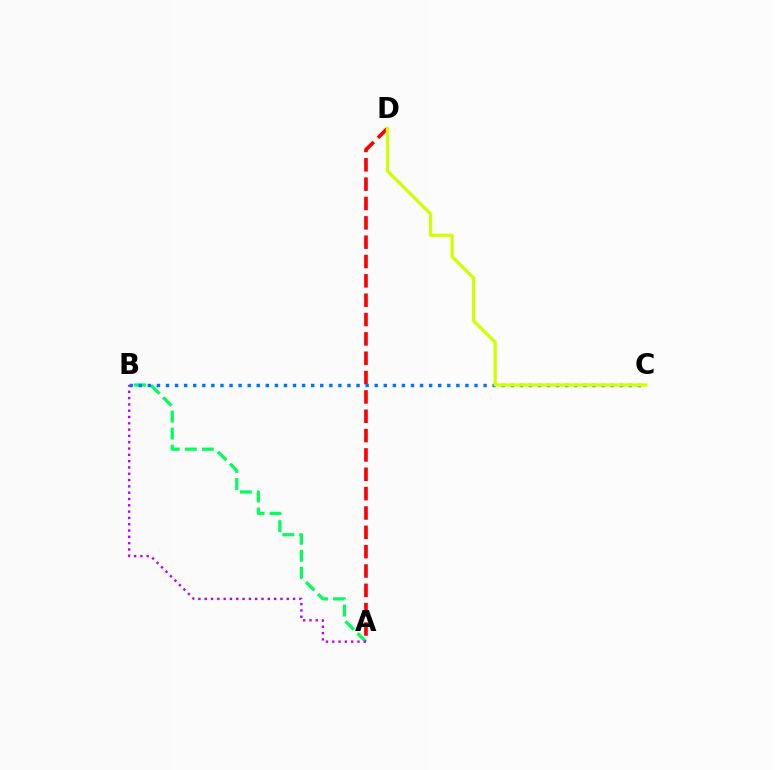{('A', 'D'): [{'color': '#ff0000', 'line_style': 'dashed', 'thickness': 2.63}], ('A', 'B'): [{'color': '#00ff5c', 'line_style': 'dashed', 'thickness': 2.32}, {'color': '#b900ff', 'line_style': 'dotted', 'thickness': 1.71}], ('B', 'C'): [{'color': '#0074ff', 'line_style': 'dotted', 'thickness': 2.47}], ('C', 'D'): [{'color': '#d1ff00', 'line_style': 'solid', 'thickness': 2.34}]}